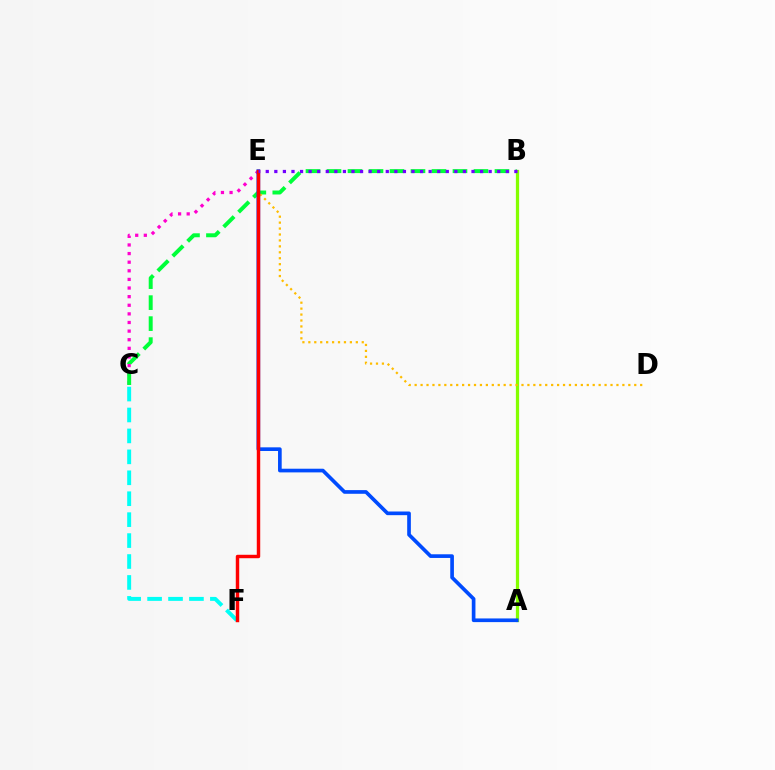{('C', 'E'): [{'color': '#ff00cf', 'line_style': 'dotted', 'thickness': 2.34}], ('C', 'F'): [{'color': '#00fff6', 'line_style': 'dashed', 'thickness': 2.84}], ('B', 'C'): [{'color': '#00ff39', 'line_style': 'dashed', 'thickness': 2.85}], ('A', 'B'): [{'color': '#84ff00', 'line_style': 'solid', 'thickness': 2.34}], ('D', 'E'): [{'color': '#ffbd00', 'line_style': 'dotted', 'thickness': 1.61}], ('A', 'E'): [{'color': '#004bff', 'line_style': 'solid', 'thickness': 2.64}], ('E', 'F'): [{'color': '#ff0000', 'line_style': 'solid', 'thickness': 2.47}], ('B', 'E'): [{'color': '#7200ff', 'line_style': 'dotted', 'thickness': 2.33}]}